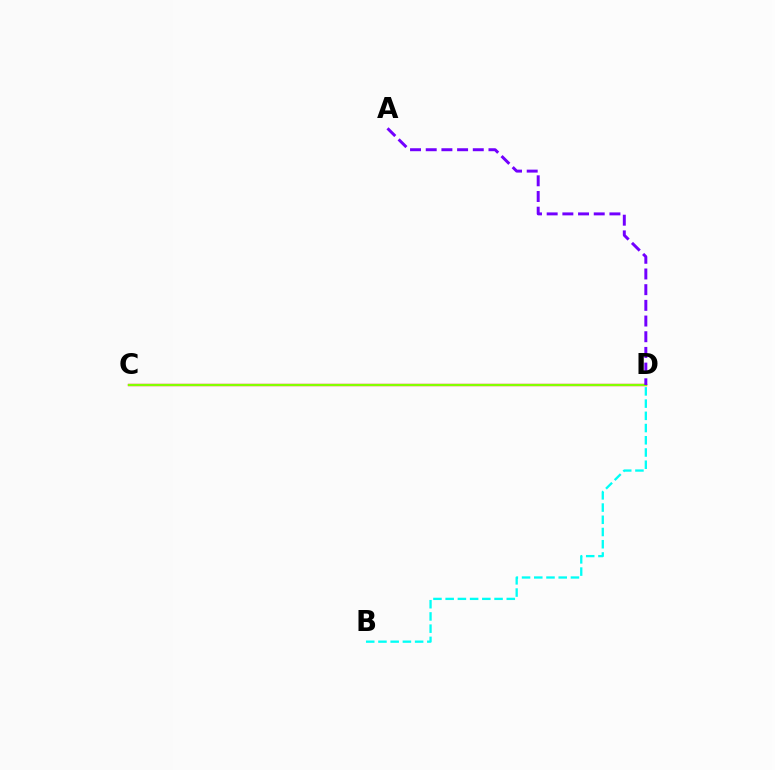{('C', 'D'): [{'color': '#ff0000', 'line_style': 'solid', 'thickness': 1.66}, {'color': '#84ff00', 'line_style': 'solid', 'thickness': 1.56}], ('A', 'D'): [{'color': '#7200ff', 'line_style': 'dashed', 'thickness': 2.13}], ('B', 'D'): [{'color': '#00fff6', 'line_style': 'dashed', 'thickness': 1.66}]}